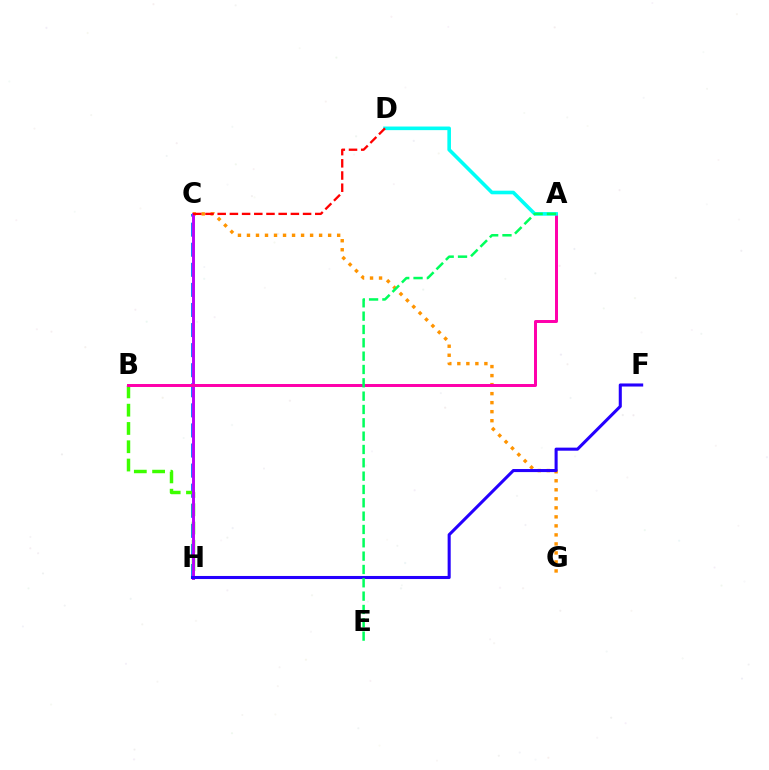{('C', 'G'): [{'color': '#ff9400', 'line_style': 'dotted', 'thickness': 2.45}], ('C', 'H'): [{'color': '#0074ff', 'line_style': 'dashed', 'thickness': 2.73}, {'color': '#d1ff00', 'line_style': 'solid', 'thickness': 2.15}, {'color': '#b900ff', 'line_style': 'solid', 'thickness': 2.07}], ('B', 'H'): [{'color': '#3dff00', 'line_style': 'dashed', 'thickness': 2.48}], ('A', 'B'): [{'color': '#ff00ac', 'line_style': 'solid', 'thickness': 2.15}], ('A', 'D'): [{'color': '#00fff6', 'line_style': 'solid', 'thickness': 2.6}], ('F', 'H'): [{'color': '#2500ff', 'line_style': 'solid', 'thickness': 2.21}], ('C', 'D'): [{'color': '#ff0000', 'line_style': 'dashed', 'thickness': 1.66}], ('A', 'E'): [{'color': '#00ff5c', 'line_style': 'dashed', 'thickness': 1.81}]}